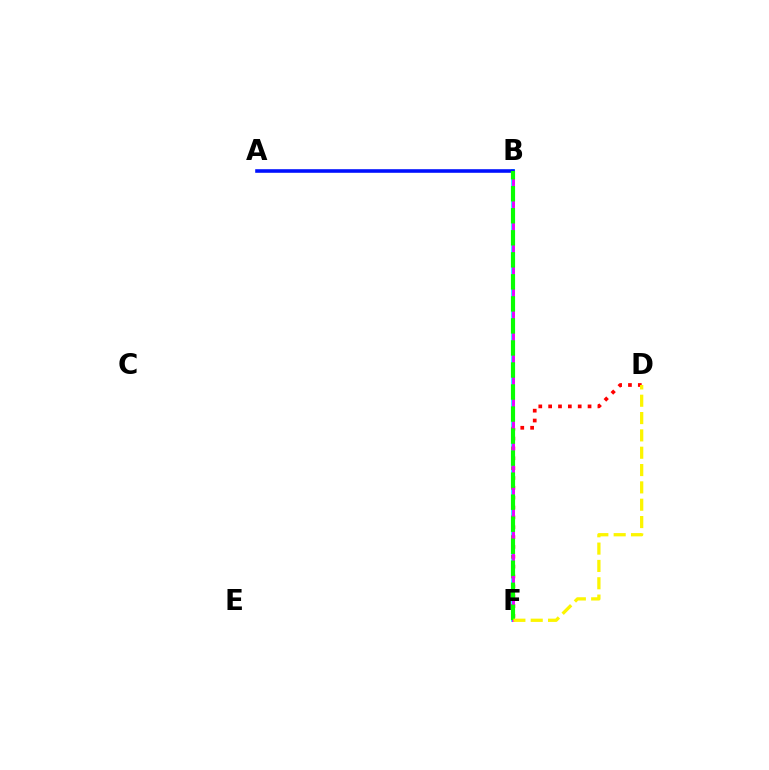{('B', 'F'): [{'color': '#00fff6', 'line_style': 'solid', 'thickness': 2.7}, {'color': '#ee00ff', 'line_style': 'solid', 'thickness': 2.1}, {'color': '#08ff00', 'line_style': 'dashed', 'thickness': 2.99}], ('D', 'F'): [{'color': '#ff0000', 'line_style': 'dotted', 'thickness': 2.68}, {'color': '#fcf500', 'line_style': 'dashed', 'thickness': 2.35}], ('A', 'B'): [{'color': '#0010ff', 'line_style': 'solid', 'thickness': 2.58}]}